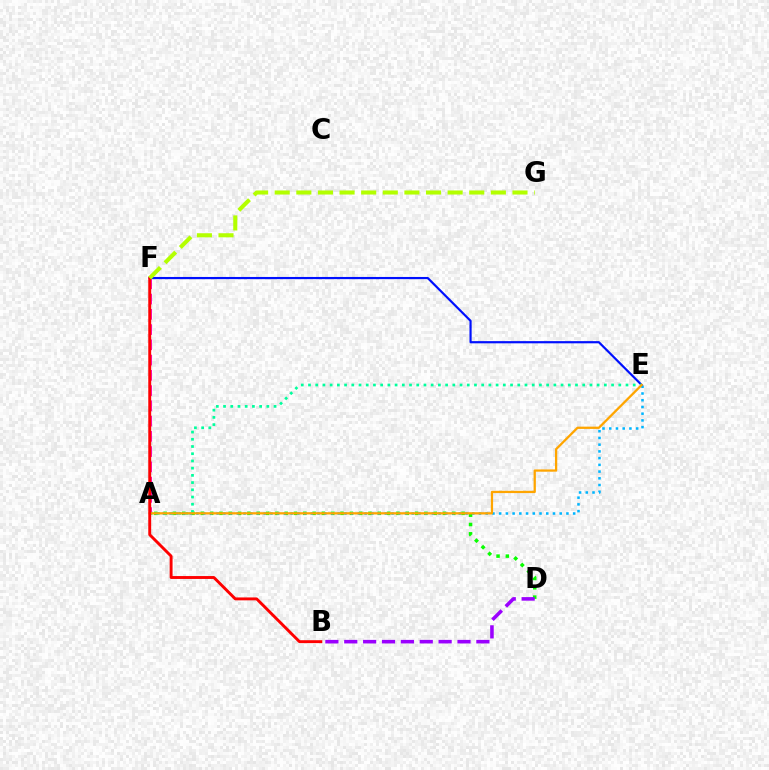{('A', 'F'): [{'color': '#ff00bd', 'line_style': 'dashed', 'thickness': 2.07}], ('A', 'D'): [{'color': '#08ff00', 'line_style': 'dotted', 'thickness': 2.53}], ('A', 'E'): [{'color': '#00b5ff', 'line_style': 'dotted', 'thickness': 1.83}, {'color': '#00ff9d', 'line_style': 'dotted', 'thickness': 1.96}, {'color': '#ffa500', 'line_style': 'solid', 'thickness': 1.64}], ('E', 'F'): [{'color': '#0010ff', 'line_style': 'solid', 'thickness': 1.57}], ('B', 'F'): [{'color': '#ff0000', 'line_style': 'solid', 'thickness': 2.09}], ('F', 'G'): [{'color': '#b3ff00', 'line_style': 'dashed', 'thickness': 2.94}], ('B', 'D'): [{'color': '#9b00ff', 'line_style': 'dashed', 'thickness': 2.56}]}